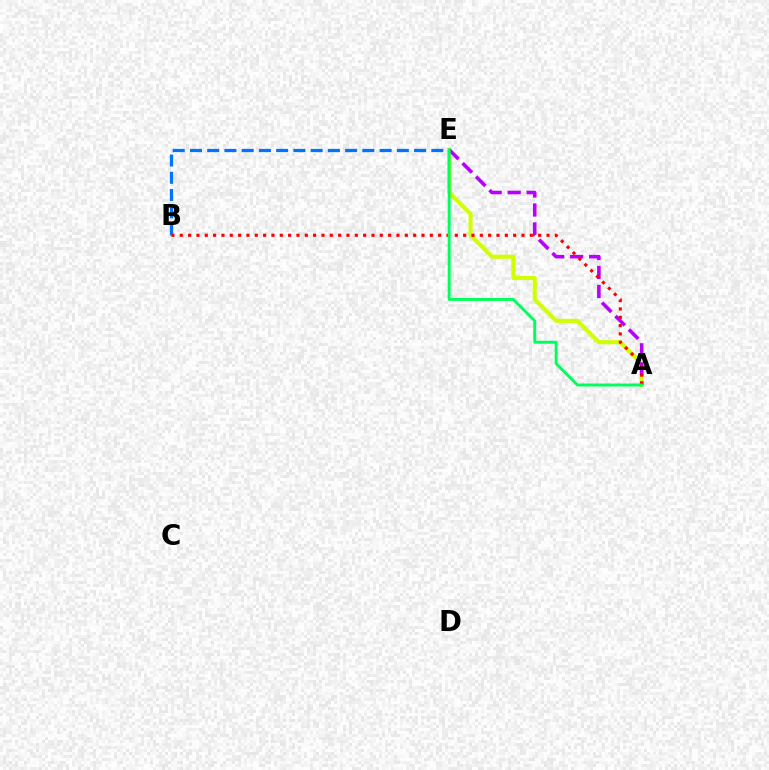{('B', 'E'): [{'color': '#0074ff', 'line_style': 'dashed', 'thickness': 2.34}], ('A', 'E'): [{'color': '#d1ff00', 'line_style': 'solid', 'thickness': 2.95}, {'color': '#b900ff', 'line_style': 'dashed', 'thickness': 2.58}, {'color': '#00ff5c', 'line_style': 'solid', 'thickness': 2.1}], ('A', 'B'): [{'color': '#ff0000', 'line_style': 'dotted', 'thickness': 2.26}]}